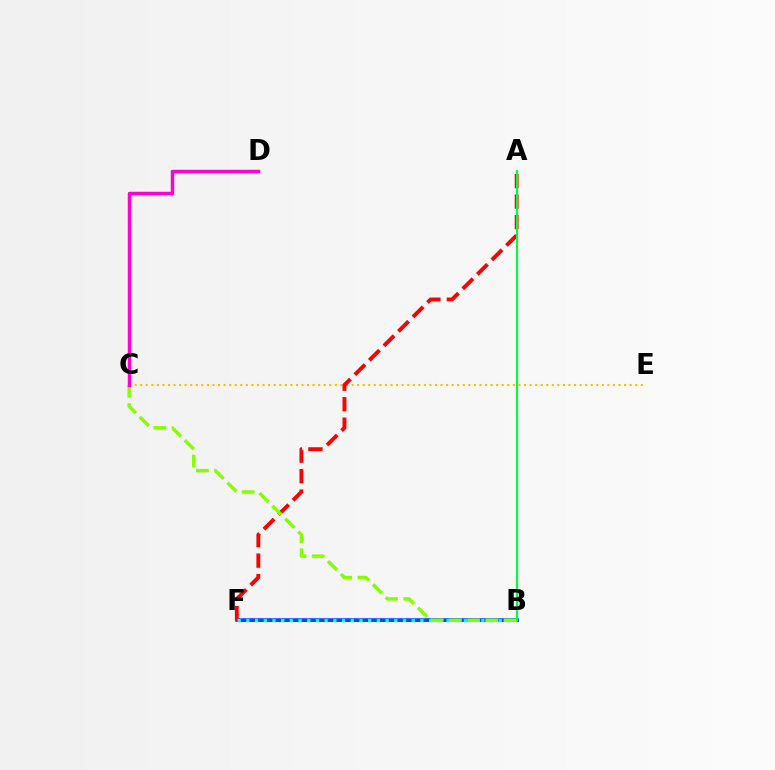{('C', 'E'): [{'color': '#ffbd00', 'line_style': 'dotted', 'thickness': 1.51}], ('B', 'F'): [{'color': '#7200ff', 'line_style': 'solid', 'thickness': 2.09}, {'color': '#004bff', 'line_style': 'solid', 'thickness': 2.6}, {'color': '#00fff6', 'line_style': 'dotted', 'thickness': 2.36}], ('A', 'F'): [{'color': '#ff0000', 'line_style': 'dashed', 'thickness': 2.78}], ('A', 'B'): [{'color': '#00ff39', 'line_style': 'solid', 'thickness': 1.53}], ('B', 'C'): [{'color': '#84ff00', 'line_style': 'dashed', 'thickness': 2.47}], ('C', 'D'): [{'color': '#ff00cf', 'line_style': 'solid', 'thickness': 2.48}]}